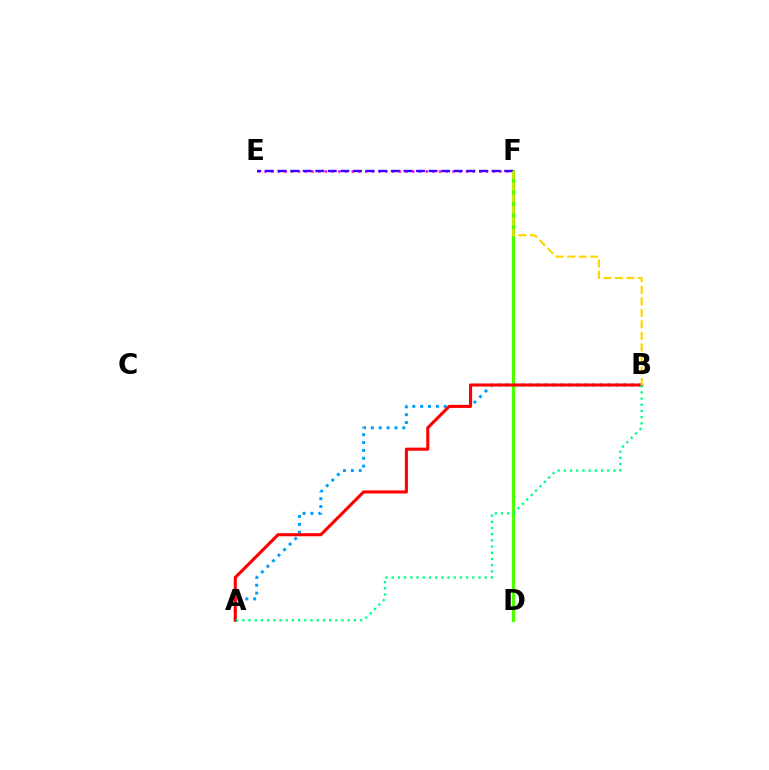{('E', 'F'): [{'color': '#ff00ed', 'line_style': 'dotted', 'thickness': 1.83}, {'color': '#3700ff', 'line_style': 'dashed', 'thickness': 1.71}], ('A', 'B'): [{'color': '#009eff', 'line_style': 'dotted', 'thickness': 2.13}, {'color': '#ff0000', 'line_style': 'solid', 'thickness': 2.22}, {'color': '#00ff86', 'line_style': 'dotted', 'thickness': 1.68}], ('D', 'F'): [{'color': '#4fff00', 'line_style': 'solid', 'thickness': 2.29}], ('B', 'F'): [{'color': '#ffd500', 'line_style': 'dashed', 'thickness': 1.57}]}